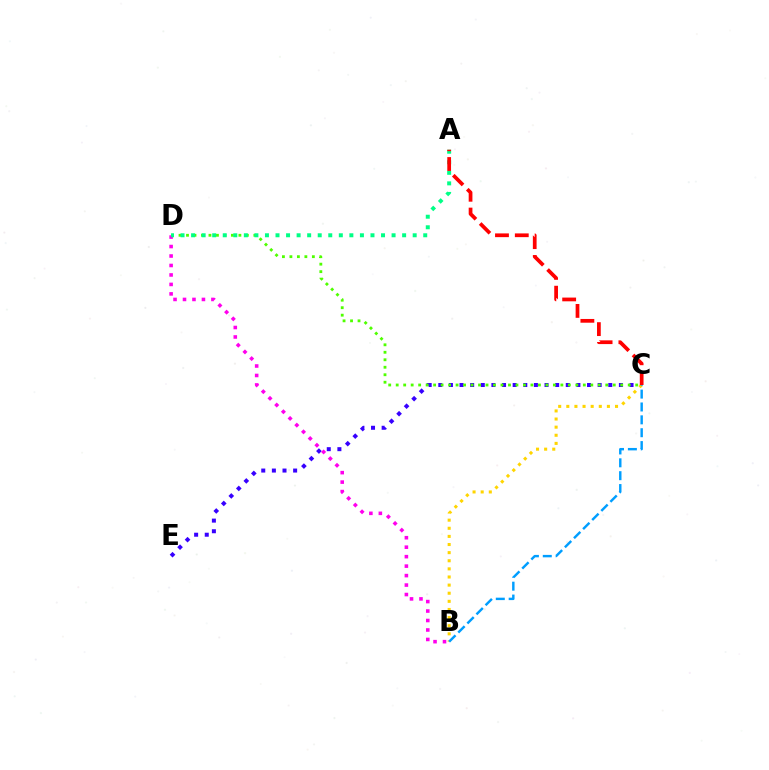{('C', 'E'): [{'color': '#3700ff', 'line_style': 'dotted', 'thickness': 2.89}], ('C', 'D'): [{'color': '#4fff00', 'line_style': 'dotted', 'thickness': 2.03}], ('B', 'C'): [{'color': '#ffd500', 'line_style': 'dotted', 'thickness': 2.21}, {'color': '#009eff', 'line_style': 'dashed', 'thickness': 1.75}], ('B', 'D'): [{'color': '#ff00ed', 'line_style': 'dotted', 'thickness': 2.57}], ('A', 'D'): [{'color': '#00ff86', 'line_style': 'dotted', 'thickness': 2.87}], ('A', 'C'): [{'color': '#ff0000', 'line_style': 'dashed', 'thickness': 2.69}]}